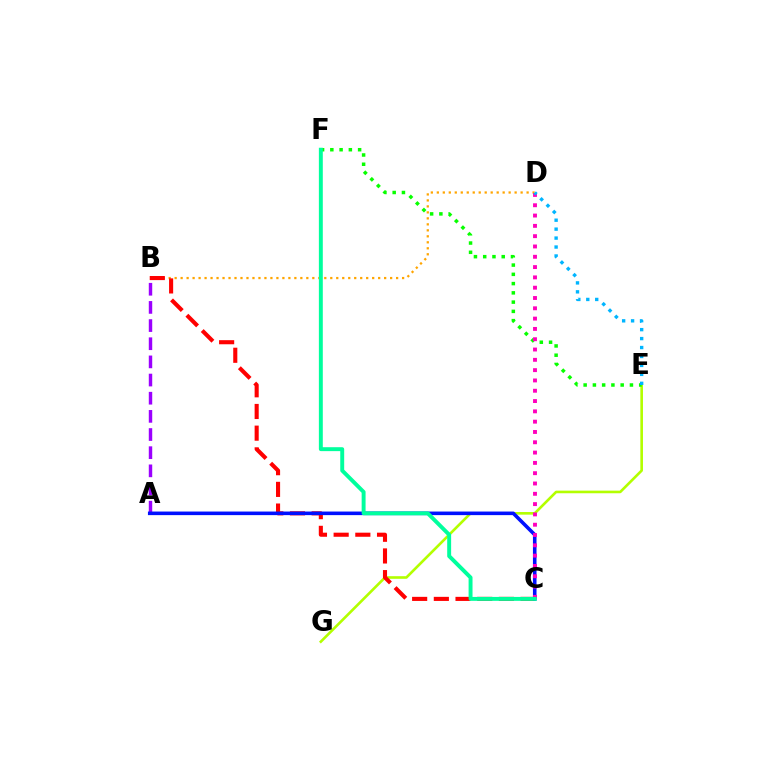{('B', 'D'): [{'color': '#ffa500', 'line_style': 'dotted', 'thickness': 1.63}], ('E', 'G'): [{'color': '#b3ff00', 'line_style': 'solid', 'thickness': 1.89}], ('B', 'C'): [{'color': '#ff0000', 'line_style': 'dashed', 'thickness': 2.95}], ('A', 'B'): [{'color': '#9b00ff', 'line_style': 'dashed', 'thickness': 2.47}], ('E', 'F'): [{'color': '#08ff00', 'line_style': 'dotted', 'thickness': 2.52}], ('A', 'C'): [{'color': '#0010ff', 'line_style': 'solid', 'thickness': 2.58}], ('C', 'D'): [{'color': '#ff00bd', 'line_style': 'dotted', 'thickness': 2.8}], ('C', 'F'): [{'color': '#00ff9d', 'line_style': 'solid', 'thickness': 2.83}], ('D', 'E'): [{'color': '#00b5ff', 'line_style': 'dotted', 'thickness': 2.43}]}